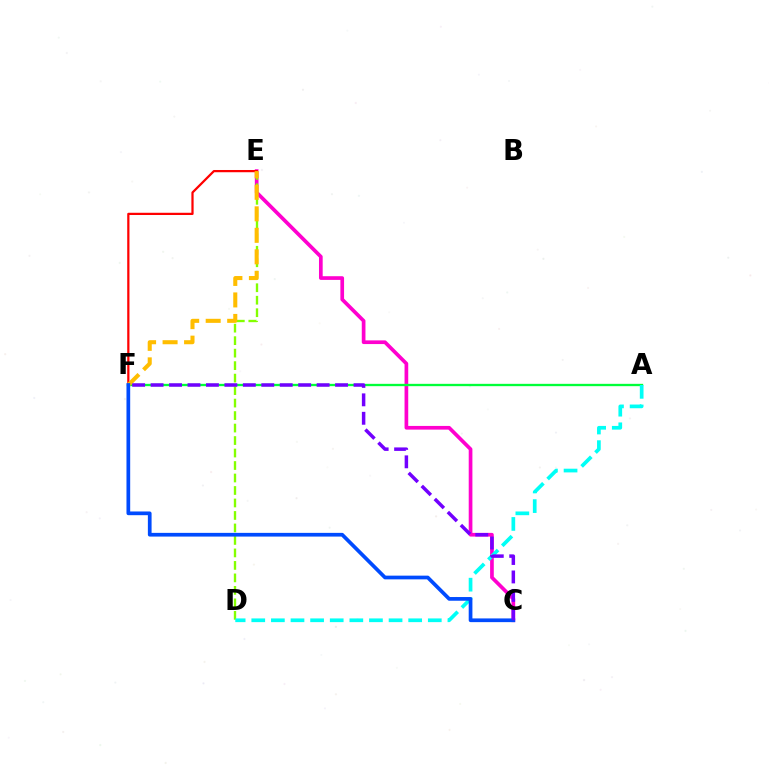{('C', 'E'): [{'color': '#ff00cf', 'line_style': 'solid', 'thickness': 2.66}], ('A', 'F'): [{'color': '#00ff39', 'line_style': 'solid', 'thickness': 1.67}], ('D', 'E'): [{'color': '#84ff00', 'line_style': 'dashed', 'thickness': 1.7}], ('A', 'D'): [{'color': '#00fff6', 'line_style': 'dashed', 'thickness': 2.66}], ('E', 'F'): [{'color': '#ff0000', 'line_style': 'solid', 'thickness': 1.61}, {'color': '#ffbd00', 'line_style': 'dashed', 'thickness': 2.92}], ('C', 'F'): [{'color': '#004bff', 'line_style': 'solid', 'thickness': 2.67}, {'color': '#7200ff', 'line_style': 'dashed', 'thickness': 2.51}]}